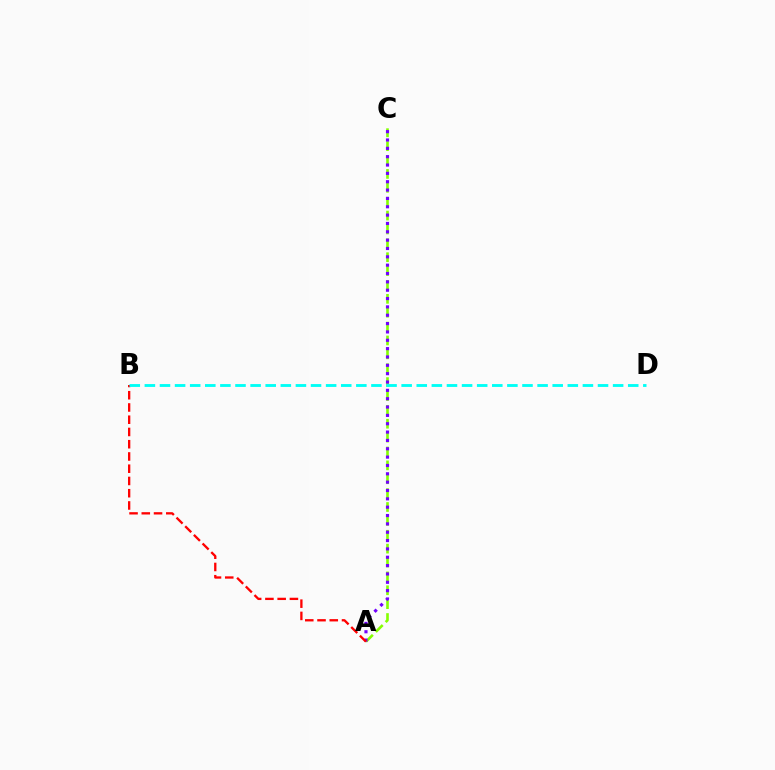{('A', 'C'): [{'color': '#84ff00', 'line_style': 'dashed', 'thickness': 1.89}, {'color': '#7200ff', 'line_style': 'dotted', 'thickness': 2.27}], ('A', 'B'): [{'color': '#ff0000', 'line_style': 'dashed', 'thickness': 1.66}], ('B', 'D'): [{'color': '#00fff6', 'line_style': 'dashed', 'thickness': 2.05}]}